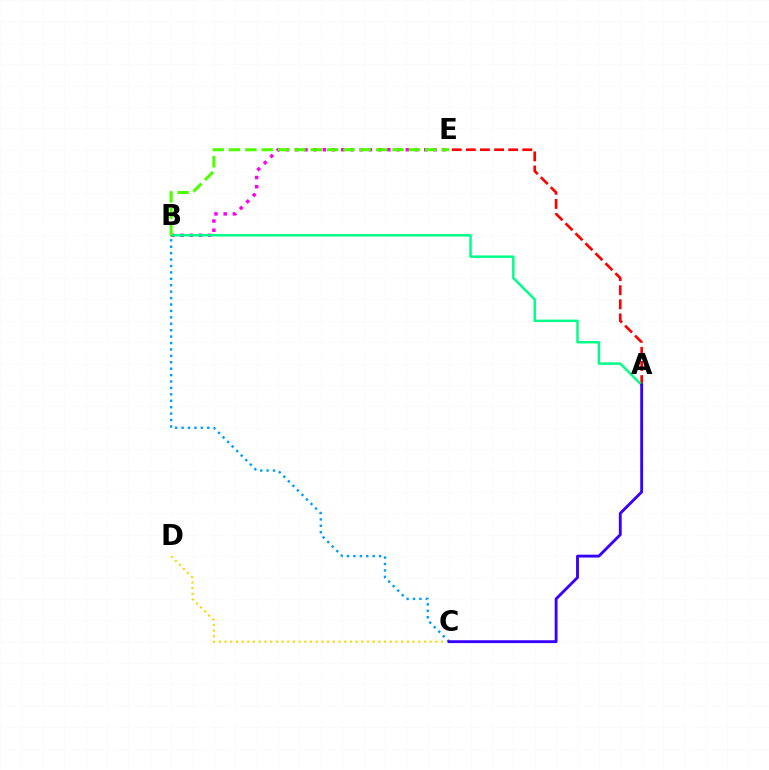{('C', 'D'): [{'color': '#ffd500', 'line_style': 'dotted', 'thickness': 1.55}], ('B', 'E'): [{'color': '#ff00ed', 'line_style': 'dotted', 'thickness': 2.5}, {'color': '#4fff00', 'line_style': 'dashed', 'thickness': 2.22}], ('B', 'C'): [{'color': '#009eff', 'line_style': 'dotted', 'thickness': 1.74}], ('A', 'E'): [{'color': '#ff0000', 'line_style': 'dashed', 'thickness': 1.92}], ('A', 'B'): [{'color': '#00ff86', 'line_style': 'solid', 'thickness': 1.77}], ('A', 'C'): [{'color': '#3700ff', 'line_style': 'solid', 'thickness': 2.06}]}